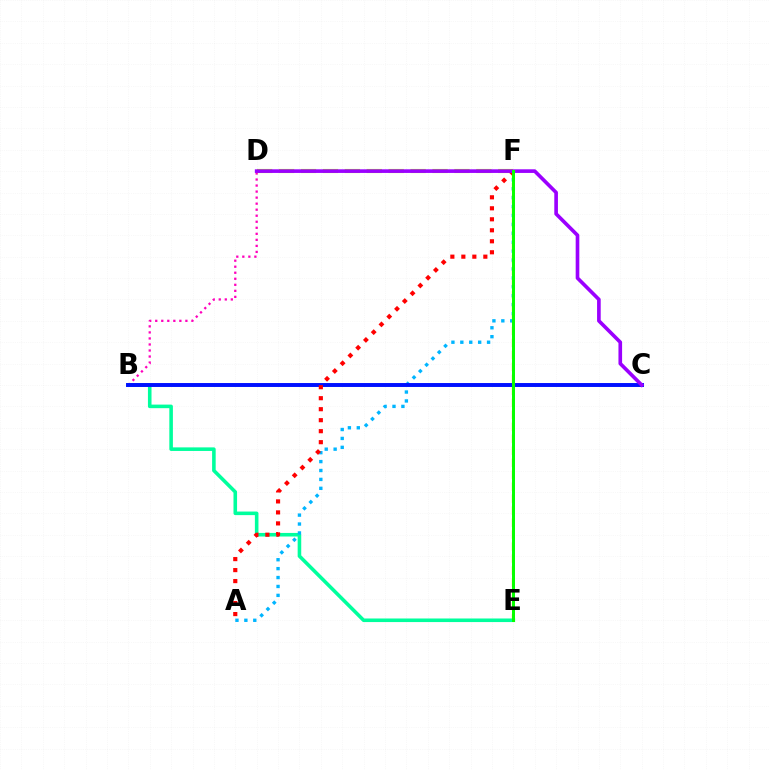{('B', 'D'): [{'color': '#ff00bd', 'line_style': 'dotted', 'thickness': 1.64}], ('B', 'E'): [{'color': '#00ff9d', 'line_style': 'solid', 'thickness': 2.57}], ('D', 'F'): [{'color': '#b3ff00', 'line_style': 'dashed', 'thickness': 2.98}], ('E', 'F'): [{'color': '#ffa500', 'line_style': 'dashed', 'thickness': 1.63}, {'color': '#08ff00', 'line_style': 'solid', 'thickness': 2.16}], ('A', 'F'): [{'color': '#00b5ff', 'line_style': 'dotted', 'thickness': 2.42}, {'color': '#ff0000', 'line_style': 'dotted', 'thickness': 2.99}], ('B', 'C'): [{'color': '#0010ff', 'line_style': 'solid', 'thickness': 2.83}], ('C', 'D'): [{'color': '#9b00ff', 'line_style': 'solid', 'thickness': 2.62}]}